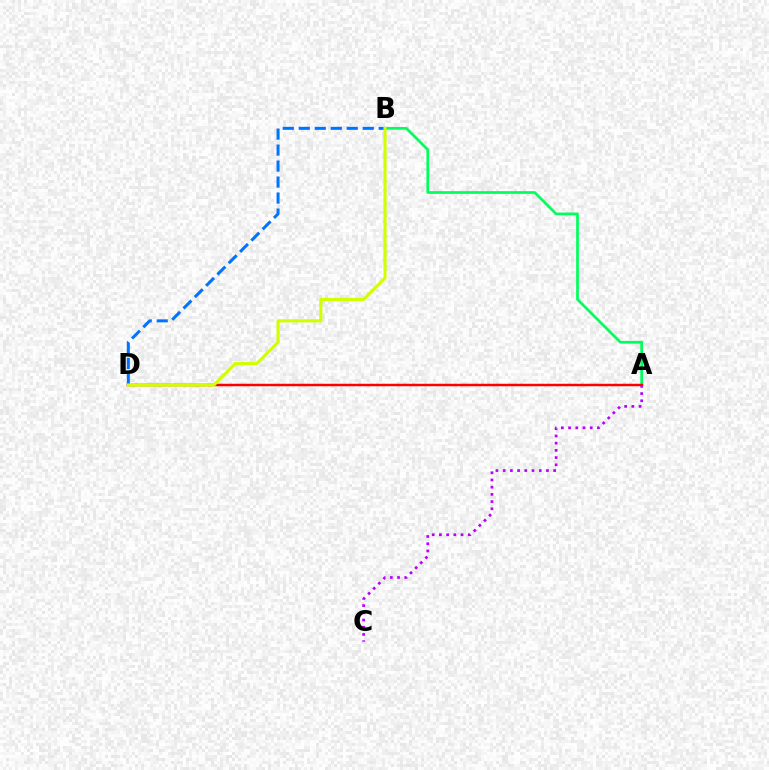{('A', 'B'): [{'color': '#00ff5c', 'line_style': 'solid', 'thickness': 1.96}], ('B', 'D'): [{'color': '#0074ff', 'line_style': 'dashed', 'thickness': 2.17}, {'color': '#d1ff00', 'line_style': 'solid', 'thickness': 2.25}], ('A', 'D'): [{'color': '#ff0000', 'line_style': 'solid', 'thickness': 1.79}], ('A', 'C'): [{'color': '#b900ff', 'line_style': 'dotted', 'thickness': 1.96}]}